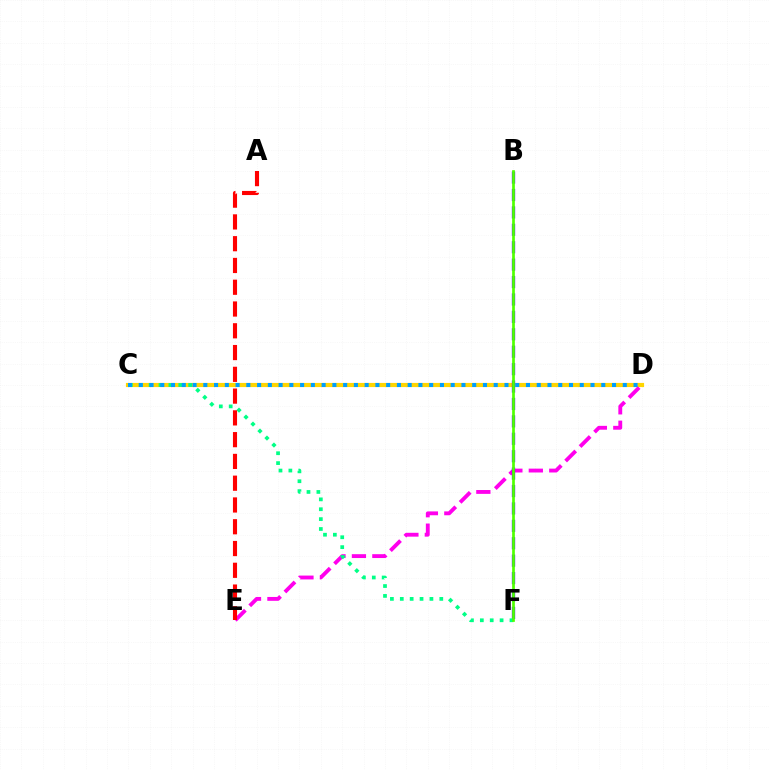{('C', 'D'): [{'color': '#ffd500', 'line_style': 'solid', 'thickness': 3.0}, {'color': '#009eff', 'line_style': 'dotted', 'thickness': 2.92}], ('D', 'E'): [{'color': '#ff00ed', 'line_style': 'dashed', 'thickness': 2.78}], ('B', 'F'): [{'color': '#3700ff', 'line_style': 'dashed', 'thickness': 2.37}, {'color': '#4fff00', 'line_style': 'solid', 'thickness': 1.95}], ('C', 'F'): [{'color': '#00ff86', 'line_style': 'dotted', 'thickness': 2.68}], ('A', 'E'): [{'color': '#ff0000', 'line_style': 'dashed', 'thickness': 2.96}]}